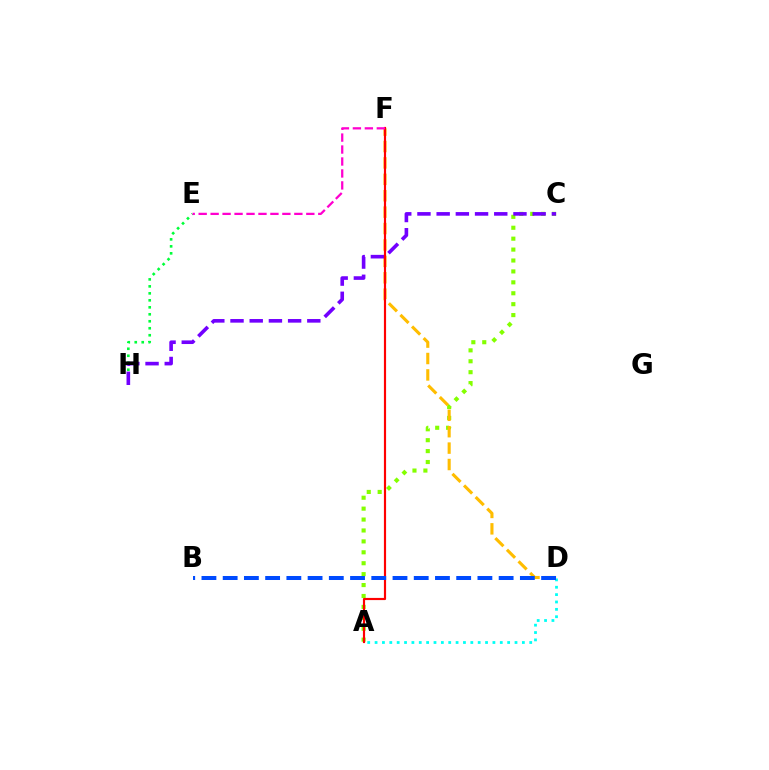{('A', 'C'): [{'color': '#84ff00', 'line_style': 'dotted', 'thickness': 2.97}], ('E', 'H'): [{'color': '#00ff39', 'line_style': 'dotted', 'thickness': 1.9}], ('D', 'F'): [{'color': '#ffbd00', 'line_style': 'dashed', 'thickness': 2.23}], ('A', 'D'): [{'color': '#00fff6', 'line_style': 'dotted', 'thickness': 2.0}], ('C', 'H'): [{'color': '#7200ff', 'line_style': 'dashed', 'thickness': 2.61}], ('A', 'F'): [{'color': '#ff0000', 'line_style': 'solid', 'thickness': 1.56}], ('B', 'D'): [{'color': '#004bff', 'line_style': 'dashed', 'thickness': 2.88}], ('E', 'F'): [{'color': '#ff00cf', 'line_style': 'dashed', 'thickness': 1.62}]}